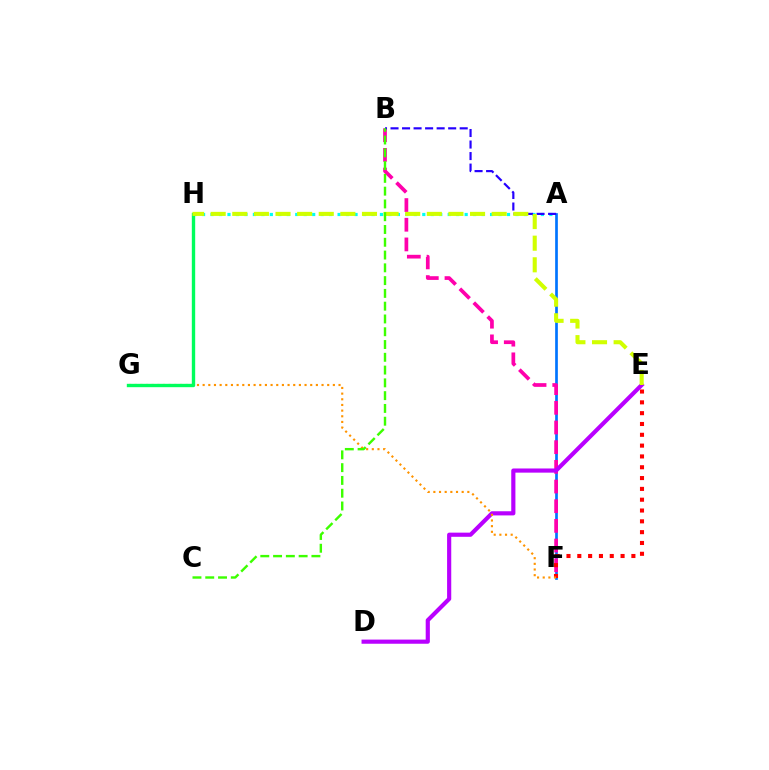{('A', 'F'): [{'color': '#0074ff', 'line_style': 'solid', 'thickness': 1.94}], ('B', 'F'): [{'color': '#ff00ac', 'line_style': 'dashed', 'thickness': 2.67}], ('A', 'H'): [{'color': '#00fff6', 'line_style': 'dotted', 'thickness': 2.3}], ('E', 'F'): [{'color': '#ff0000', 'line_style': 'dotted', 'thickness': 2.94}], ('D', 'E'): [{'color': '#b900ff', 'line_style': 'solid', 'thickness': 2.99}], ('A', 'B'): [{'color': '#2500ff', 'line_style': 'dashed', 'thickness': 1.57}], ('F', 'G'): [{'color': '#ff9400', 'line_style': 'dotted', 'thickness': 1.54}], ('G', 'H'): [{'color': '#00ff5c', 'line_style': 'solid', 'thickness': 2.43}], ('E', 'H'): [{'color': '#d1ff00', 'line_style': 'dashed', 'thickness': 2.94}], ('B', 'C'): [{'color': '#3dff00', 'line_style': 'dashed', 'thickness': 1.74}]}